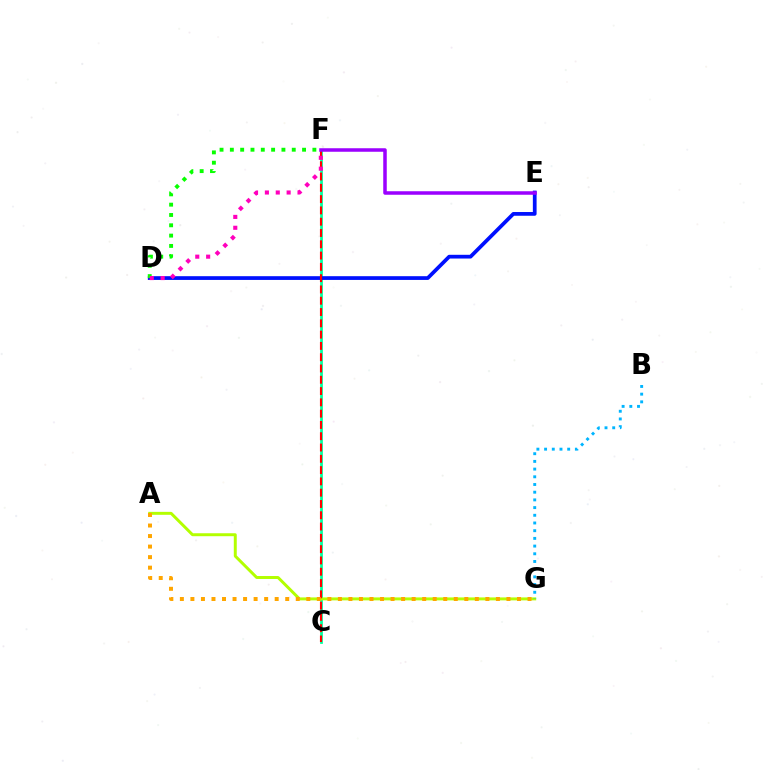{('C', 'F'): [{'color': '#00ff9d', 'line_style': 'solid', 'thickness': 1.98}, {'color': '#ff0000', 'line_style': 'dashed', 'thickness': 1.53}], ('A', 'G'): [{'color': '#b3ff00', 'line_style': 'solid', 'thickness': 2.13}, {'color': '#ffa500', 'line_style': 'dotted', 'thickness': 2.86}], ('D', 'E'): [{'color': '#0010ff', 'line_style': 'solid', 'thickness': 2.69}], ('D', 'F'): [{'color': '#08ff00', 'line_style': 'dotted', 'thickness': 2.8}, {'color': '#ff00bd', 'line_style': 'dotted', 'thickness': 2.95}], ('E', 'F'): [{'color': '#9b00ff', 'line_style': 'solid', 'thickness': 2.53}], ('B', 'G'): [{'color': '#00b5ff', 'line_style': 'dotted', 'thickness': 2.09}]}